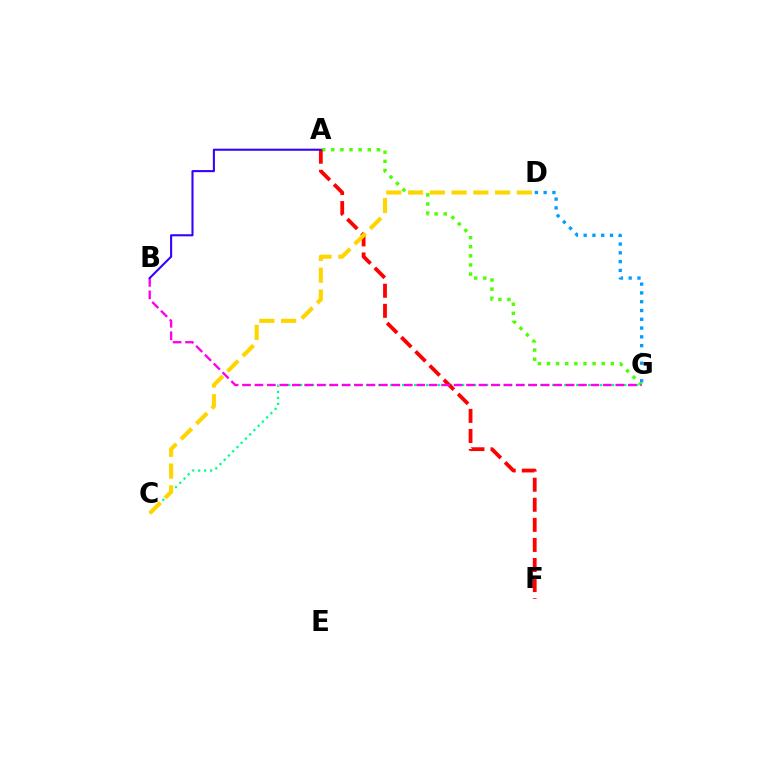{('A', 'G'): [{'color': '#4fff00', 'line_style': 'dotted', 'thickness': 2.48}], ('C', 'G'): [{'color': '#00ff86', 'line_style': 'dotted', 'thickness': 1.63}], ('A', 'F'): [{'color': '#ff0000', 'line_style': 'dashed', 'thickness': 2.73}], ('B', 'G'): [{'color': '#ff00ed', 'line_style': 'dashed', 'thickness': 1.69}], ('C', 'D'): [{'color': '#ffd500', 'line_style': 'dashed', 'thickness': 2.96}], ('A', 'B'): [{'color': '#3700ff', 'line_style': 'solid', 'thickness': 1.5}], ('D', 'G'): [{'color': '#009eff', 'line_style': 'dotted', 'thickness': 2.39}]}